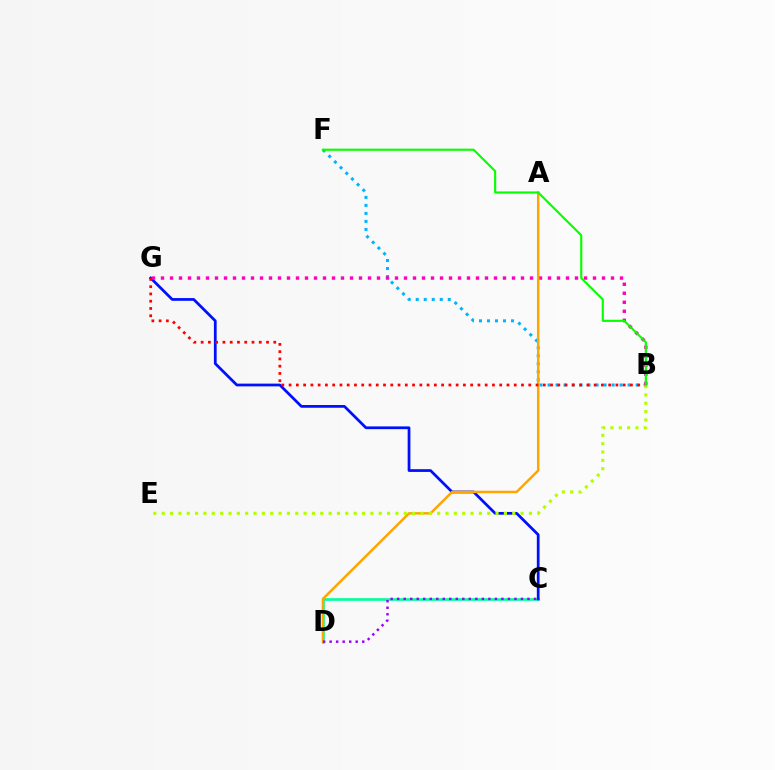{('C', 'D'): [{'color': '#00ff9d', 'line_style': 'solid', 'thickness': 1.9}, {'color': '#9b00ff', 'line_style': 'dotted', 'thickness': 1.77}], ('B', 'F'): [{'color': '#00b5ff', 'line_style': 'dotted', 'thickness': 2.18}, {'color': '#08ff00', 'line_style': 'solid', 'thickness': 1.55}], ('C', 'G'): [{'color': '#0010ff', 'line_style': 'solid', 'thickness': 1.98}], ('B', 'G'): [{'color': '#ff00bd', 'line_style': 'dotted', 'thickness': 2.45}, {'color': '#ff0000', 'line_style': 'dotted', 'thickness': 1.97}], ('A', 'D'): [{'color': '#ffa500', 'line_style': 'solid', 'thickness': 1.78}], ('B', 'E'): [{'color': '#b3ff00', 'line_style': 'dotted', 'thickness': 2.27}]}